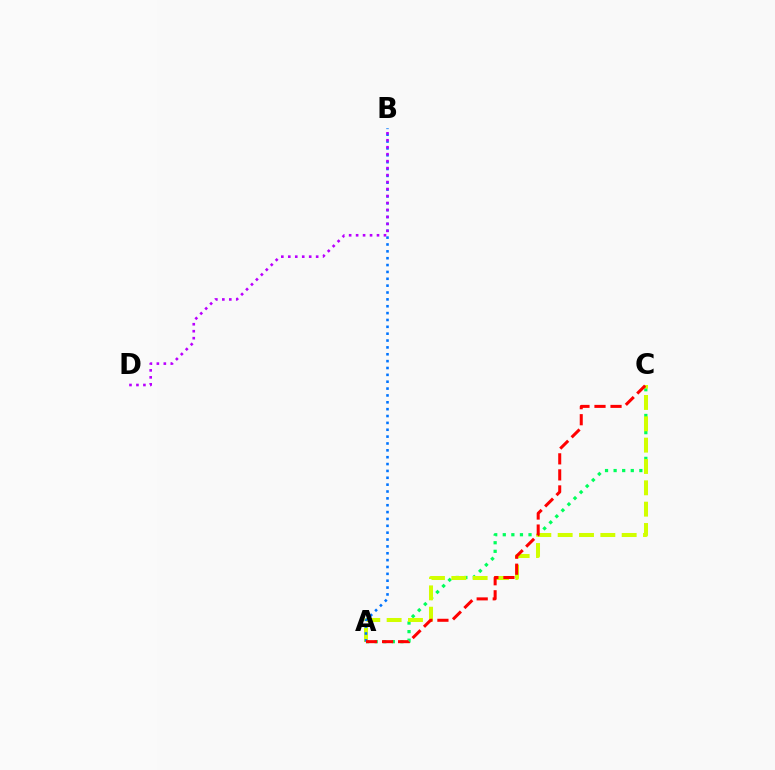{('A', 'C'): [{'color': '#00ff5c', 'line_style': 'dotted', 'thickness': 2.33}, {'color': '#d1ff00', 'line_style': 'dashed', 'thickness': 2.9}, {'color': '#ff0000', 'line_style': 'dashed', 'thickness': 2.18}], ('A', 'B'): [{'color': '#0074ff', 'line_style': 'dotted', 'thickness': 1.86}], ('B', 'D'): [{'color': '#b900ff', 'line_style': 'dotted', 'thickness': 1.89}]}